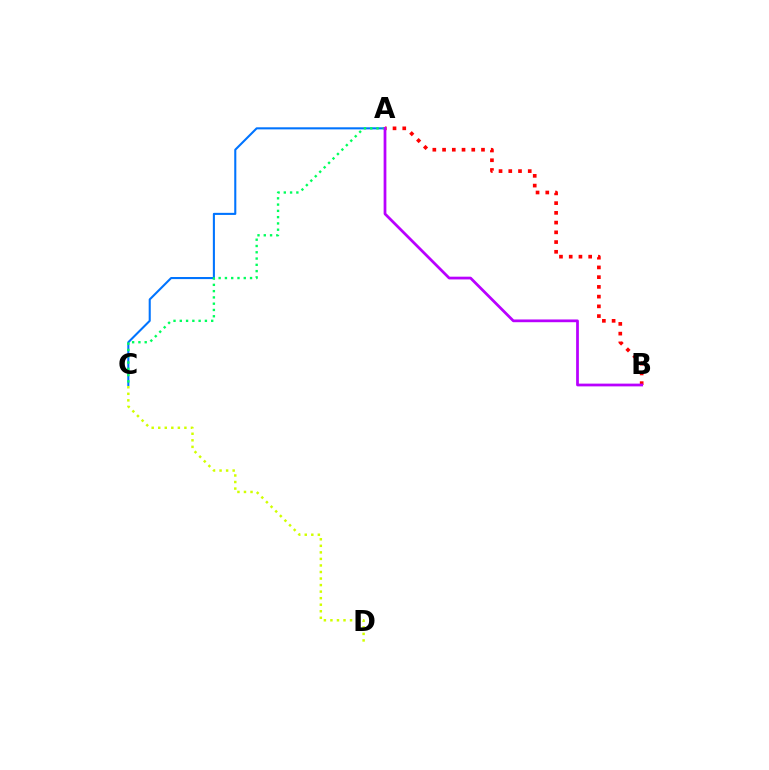{('A', 'C'): [{'color': '#0074ff', 'line_style': 'solid', 'thickness': 1.5}, {'color': '#00ff5c', 'line_style': 'dotted', 'thickness': 1.71}], ('C', 'D'): [{'color': '#d1ff00', 'line_style': 'dotted', 'thickness': 1.78}], ('A', 'B'): [{'color': '#ff0000', 'line_style': 'dotted', 'thickness': 2.64}, {'color': '#b900ff', 'line_style': 'solid', 'thickness': 1.98}]}